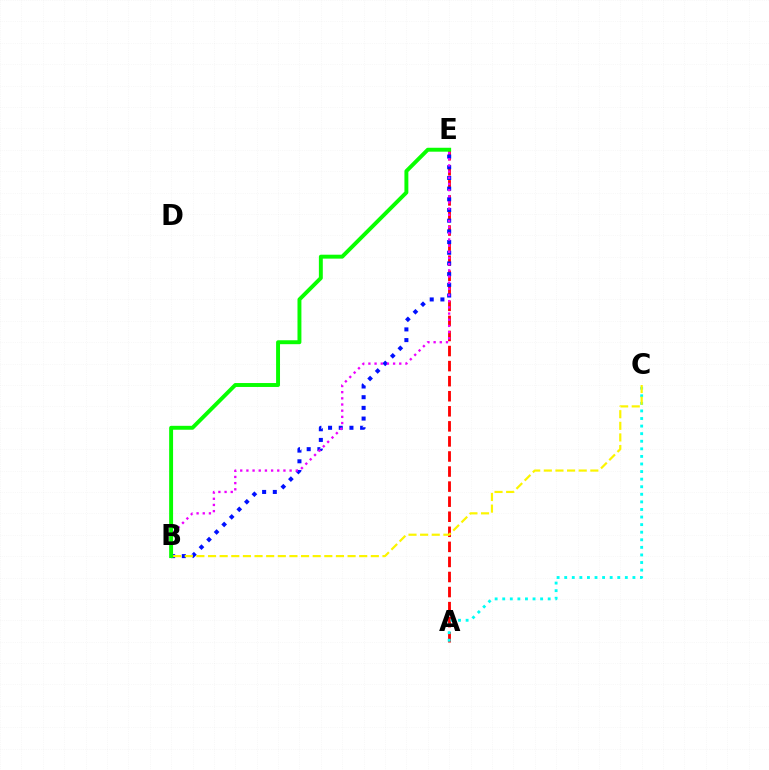{('A', 'E'): [{'color': '#ff0000', 'line_style': 'dashed', 'thickness': 2.05}], ('B', 'E'): [{'color': '#0010ff', 'line_style': 'dotted', 'thickness': 2.9}, {'color': '#ee00ff', 'line_style': 'dotted', 'thickness': 1.68}, {'color': '#08ff00', 'line_style': 'solid', 'thickness': 2.82}], ('A', 'C'): [{'color': '#00fff6', 'line_style': 'dotted', 'thickness': 2.06}], ('B', 'C'): [{'color': '#fcf500', 'line_style': 'dashed', 'thickness': 1.58}]}